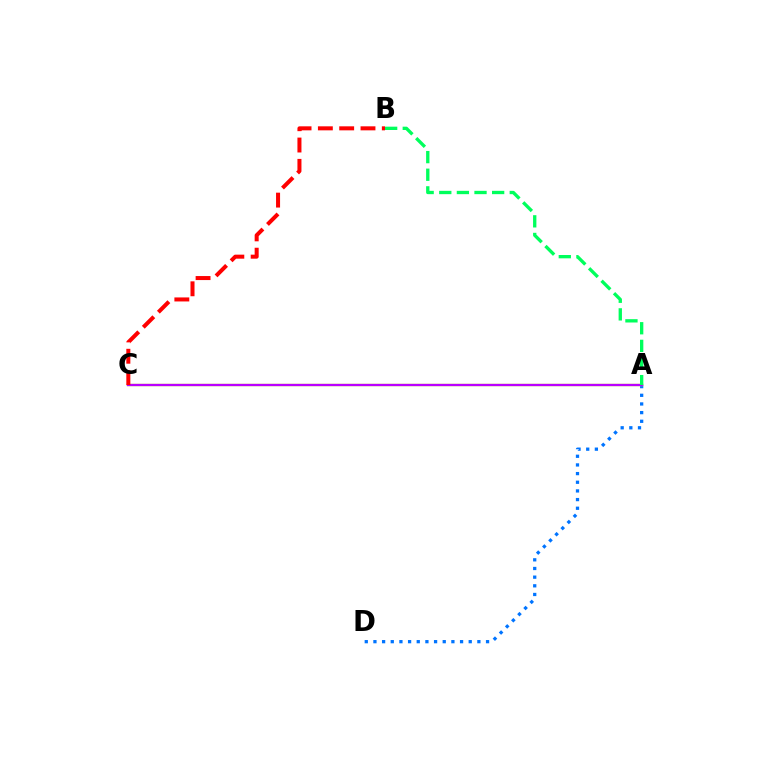{('A', 'D'): [{'color': '#0074ff', 'line_style': 'dotted', 'thickness': 2.35}], ('A', 'C'): [{'color': '#d1ff00', 'line_style': 'solid', 'thickness': 1.68}, {'color': '#b900ff', 'line_style': 'solid', 'thickness': 1.65}], ('B', 'C'): [{'color': '#ff0000', 'line_style': 'dashed', 'thickness': 2.9}], ('A', 'B'): [{'color': '#00ff5c', 'line_style': 'dashed', 'thickness': 2.39}]}